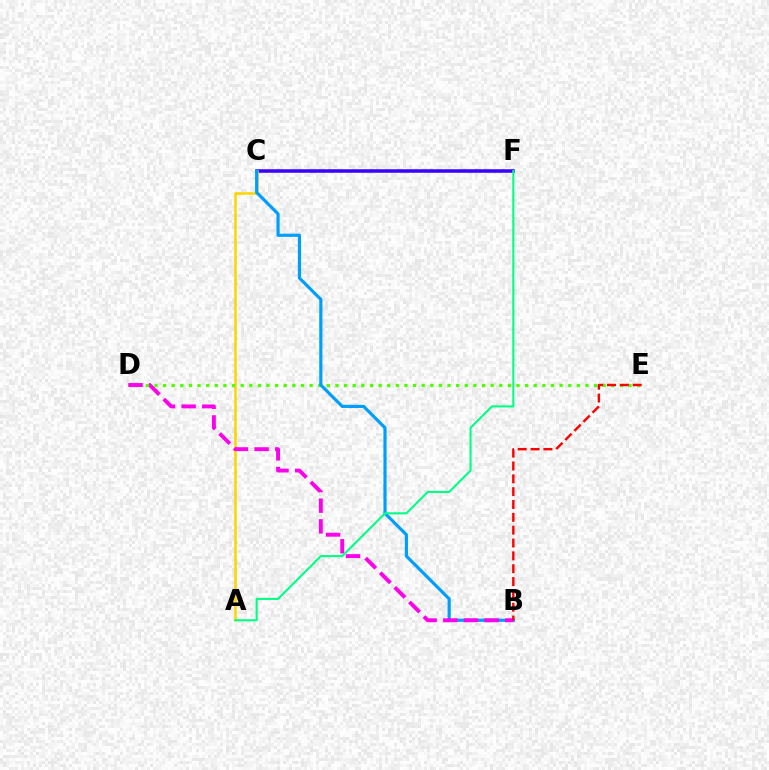{('C', 'F'): [{'color': '#3700ff', 'line_style': 'solid', 'thickness': 2.54}], ('A', 'C'): [{'color': '#ffd500', 'line_style': 'solid', 'thickness': 1.84}], ('D', 'E'): [{'color': '#4fff00', 'line_style': 'dotted', 'thickness': 2.34}], ('B', 'C'): [{'color': '#009eff', 'line_style': 'solid', 'thickness': 2.28}], ('B', 'D'): [{'color': '#ff00ed', 'line_style': 'dashed', 'thickness': 2.8}], ('B', 'E'): [{'color': '#ff0000', 'line_style': 'dashed', 'thickness': 1.74}], ('A', 'F'): [{'color': '#00ff86', 'line_style': 'solid', 'thickness': 1.51}]}